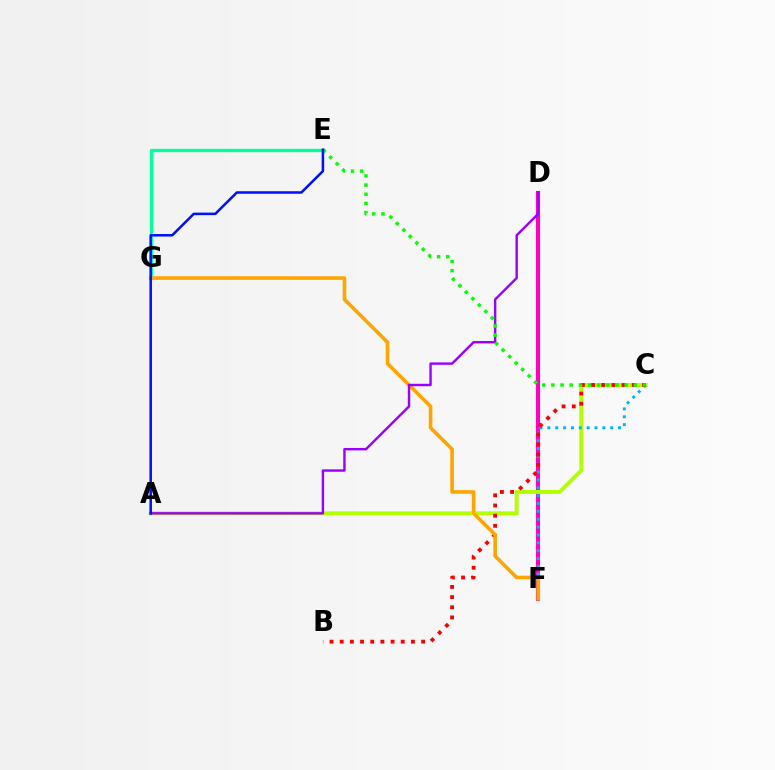{('D', 'F'): [{'color': '#ff00bd', 'line_style': 'solid', 'thickness': 2.96}], ('E', 'G'): [{'color': '#00ff9d', 'line_style': 'solid', 'thickness': 2.4}], ('A', 'C'): [{'color': '#b3ff00', 'line_style': 'solid', 'thickness': 2.83}], ('C', 'F'): [{'color': '#00b5ff', 'line_style': 'dotted', 'thickness': 2.13}], ('B', 'C'): [{'color': '#ff0000', 'line_style': 'dotted', 'thickness': 2.76}], ('F', 'G'): [{'color': '#ffa500', 'line_style': 'solid', 'thickness': 2.6}], ('A', 'D'): [{'color': '#9b00ff', 'line_style': 'solid', 'thickness': 1.73}], ('C', 'E'): [{'color': '#08ff00', 'line_style': 'dotted', 'thickness': 2.49}], ('A', 'E'): [{'color': '#0010ff', 'line_style': 'solid', 'thickness': 1.82}]}